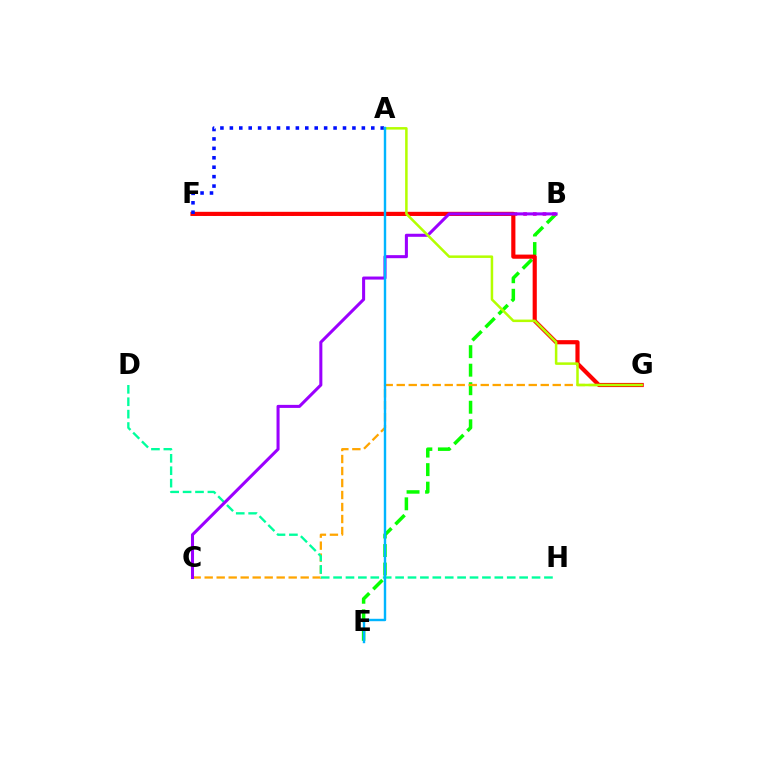{('B', 'E'): [{'color': '#08ff00', 'line_style': 'dashed', 'thickness': 2.52}], ('C', 'G'): [{'color': '#ffa500', 'line_style': 'dashed', 'thickness': 1.63}], ('B', 'F'): [{'color': '#ff00bd', 'line_style': 'dotted', 'thickness': 2.64}], ('F', 'G'): [{'color': '#ff0000', 'line_style': 'solid', 'thickness': 2.99}], ('D', 'H'): [{'color': '#00ff9d', 'line_style': 'dashed', 'thickness': 1.69}], ('B', 'C'): [{'color': '#9b00ff', 'line_style': 'solid', 'thickness': 2.19}], ('A', 'F'): [{'color': '#0010ff', 'line_style': 'dotted', 'thickness': 2.56}], ('A', 'G'): [{'color': '#b3ff00', 'line_style': 'solid', 'thickness': 1.81}], ('A', 'E'): [{'color': '#00b5ff', 'line_style': 'solid', 'thickness': 1.74}]}